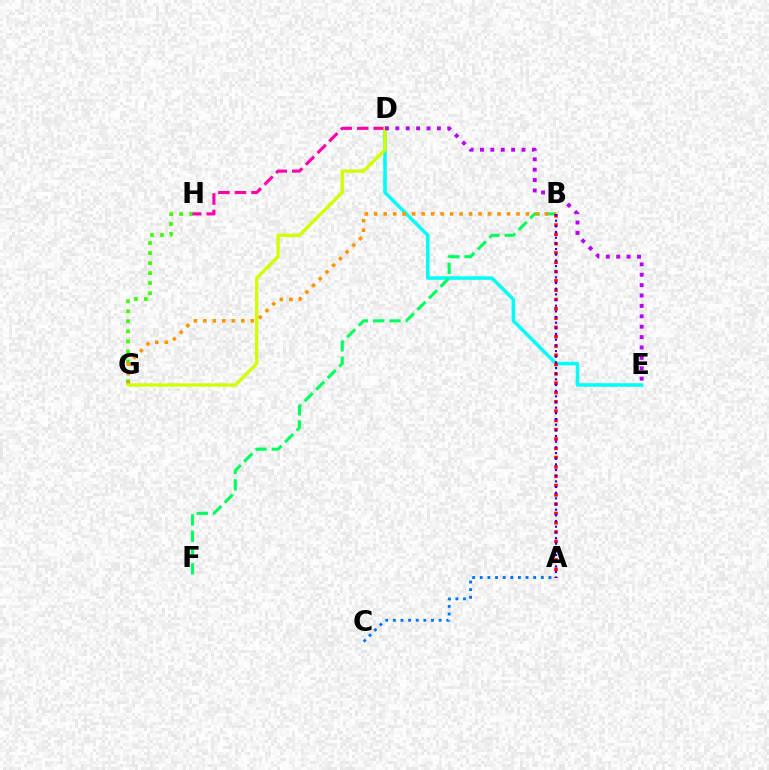{('D', 'E'): [{'color': '#00fff6', 'line_style': 'solid', 'thickness': 2.55}, {'color': '#b900ff', 'line_style': 'dotted', 'thickness': 2.82}], ('G', 'H'): [{'color': '#3dff00', 'line_style': 'dotted', 'thickness': 2.72}], ('D', 'H'): [{'color': '#ff00ac', 'line_style': 'dashed', 'thickness': 2.25}], ('B', 'F'): [{'color': '#00ff5c', 'line_style': 'dashed', 'thickness': 2.22}], ('B', 'G'): [{'color': '#ff9400', 'line_style': 'dotted', 'thickness': 2.58}], ('A', 'B'): [{'color': '#ff0000', 'line_style': 'dotted', 'thickness': 2.53}, {'color': '#2500ff', 'line_style': 'dotted', 'thickness': 1.54}], ('D', 'G'): [{'color': '#d1ff00', 'line_style': 'solid', 'thickness': 2.4}], ('A', 'C'): [{'color': '#0074ff', 'line_style': 'dotted', 'thickness': 2.07}]}